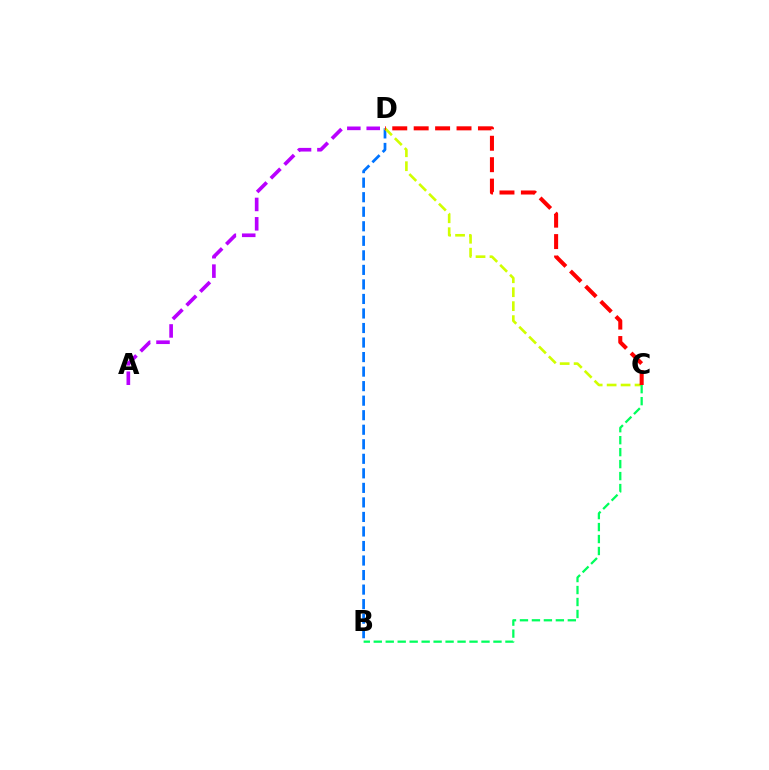{('B', 'D'): [{'color': '#0074ff', 'line_style': 'dashed', 'thickness': 1.97}], ('A', 'D'): [{'color': '#b900ff', 'line_style': 'dashed', 'thickness': 2.63}], ('C', 'D'): [{'color': '#d1ff00', 'line_style': 'dashed', 'thickness': 1.9}, {'color': '#ff0000', 'line_style': 'dashed', 'thickness': 2.91}], ('B', 'C'): [{'color': '#00ff5c', 'line_style': 'dashed', 'thickness': 1.63}]}